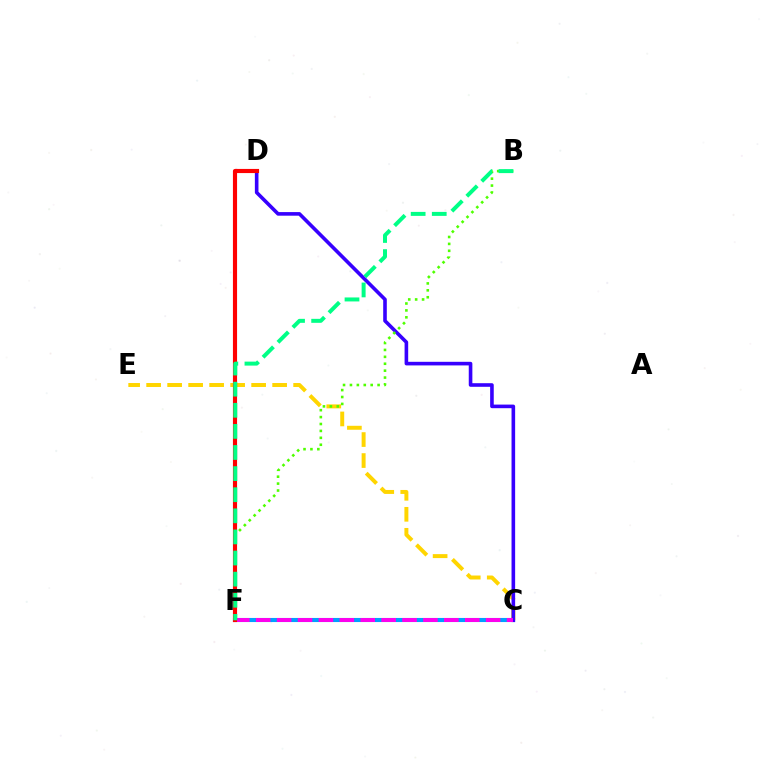{('C', 'F'): [{'color': '#009eff', 'line_style': 'solid', 'thickness': 2.95}, {'color': '#ff00ed', 'line_style': 'dashed', 'thickness': 2.84}], ('C', 'E'): [{'color': '#ffd500', 'line_style': 'dashed', 'thickness': 2.85}], ('C', 'D'): [{'color': '#3700ff', 'line_style': 'solid', 'thickness': 2.6}], ('B', 'F'): [{'color': '#4fff00', 'line_style': 'dotted', 'thickness': 1.88}, {'color': '#00ff86', 'line_style': 'dashed', 'thickness': 2.87}], ('D', 'F'): [{'color': '#ff0000', 'line_style': 'solid', 'thickness': 2.98}]}